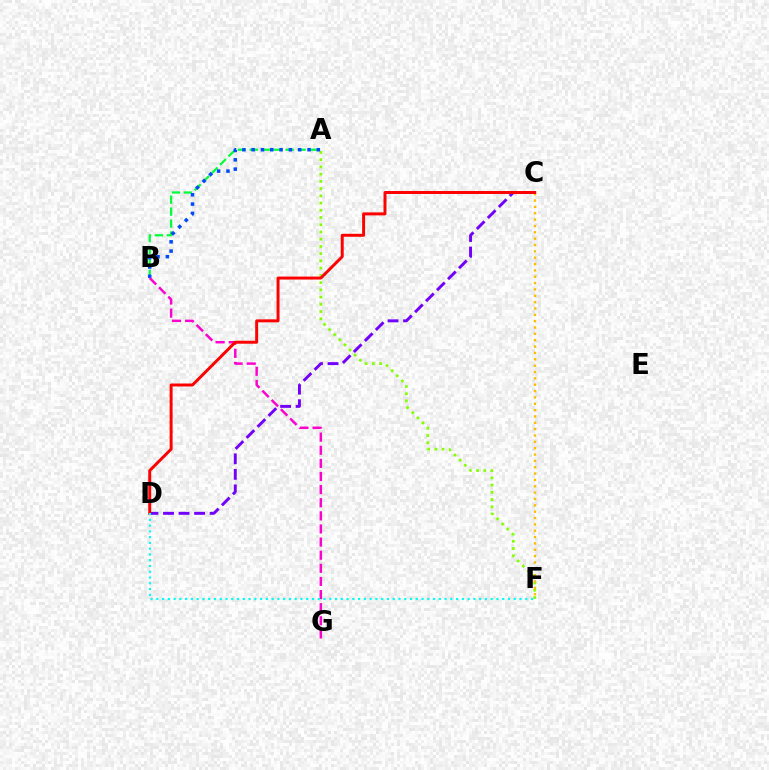{('A', 'F'): [{'color': '#84ff00', 'line_style': 'dotted', 'thickness': 1.96}], ('C', 'F'): [{'color': '#ffbd00', 'line_style': 'dotted', 'thickness': 1.73}], ('A', 'B'): [{'color': '#00ff39', 'line_style': 'dashed', 'thickness': 1.62}, {'color': '#004bff', 'line_style': 'dotted', 'thickness': 2.53}], ('B', 'G'): [{'color': '#ff00cf', 'line_style': 'dashed', 'thickness': 1.78}], ('C', 'D'): [{'color': '#7200ff', 'line_style': 'dashed', 'thickness': 2.11}, {'color': '#ff0000', 'line_style': 'solid', 'thickness': 2.14}], ('D', 'F'): [{'color': '#00fff6', 'line_style': 'dotted', 'thickness': 1.57}]}